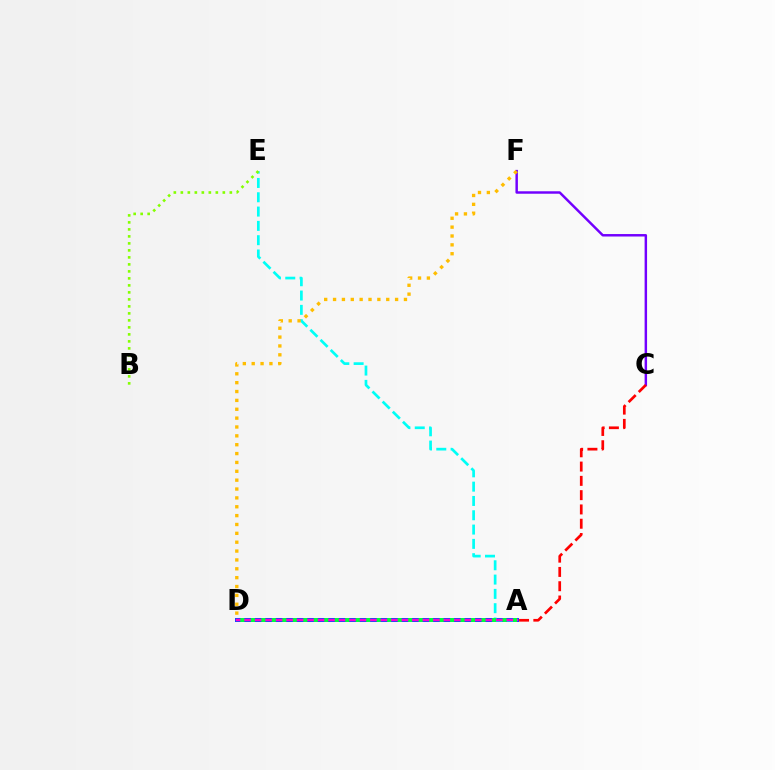{('A', 'D'): [{'color': '#004bff', 'line_style': 'solid', 'thickness': 2.86}, {'color': '#ff00cf', 'line_style': 'solid', 'thickness': 1.78}, {'color': '#00ff39', 'line_style': 'dotted', 'thickness': 2.85}], ('A', 'E'): [{'color': '#00fff6', 'line_style': 'dashed', 'thickness': 1.94}], ('C', 'F'): [{'color': '#7200ff', 'line_style': 'solid', 'thickness': 1.77}], ('A', 'C'): [{'color': '#ff0000', 'line_style': 'dashed', 'thickness': 1.94}], ('B', 'E'): [{'color': '#84ff00', 'line_style': 'dotted', 'thickness': 1.9}], ('D', 'F'): [{'color': '#ffbd00', 'line_style': 'dotted', 'thickness': 2.41}]}